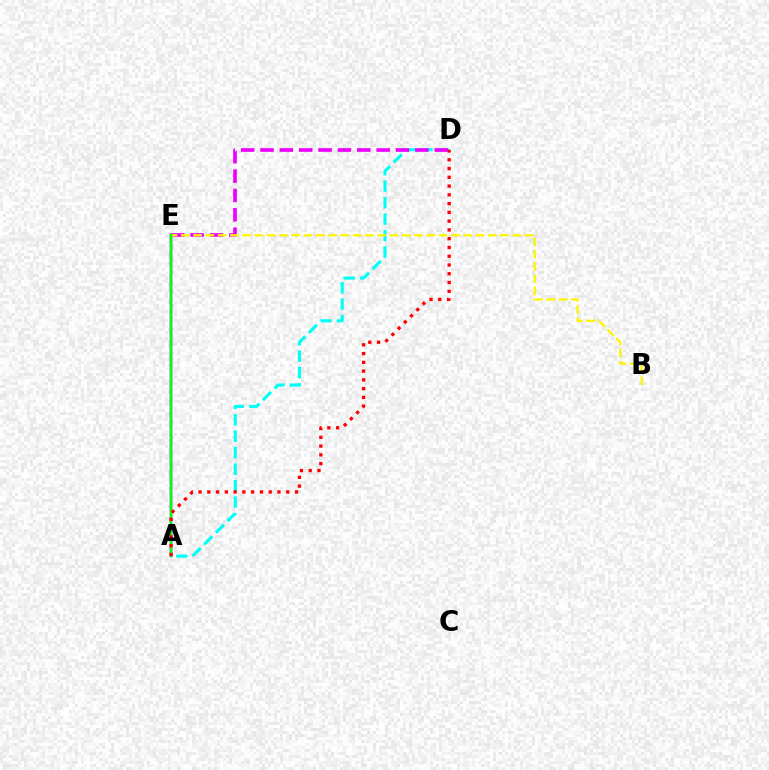{('A', 'E'): [{'color': '#0010ff', 'line_style': 'solid', 'thickness': 1.75}, {'color': '#08ff00', 'line_style': 'solid', 'thickness': 1.67}], ('A', 'D'): [{'color': '#00fff6', 'line_style': 'dashed', 'thickness': 2.24}, {'color': '#ff0000', 'line_style': 'dotted', 'thickness': 2.38}], ('D', 'E'): [{'color': '#ee00ff', 'line_style': 'dashed', 'thickness': 2.63}], ('B', 'E'): [{'color': '#fcf500', 'line_style': 'dashed', 'thickness': 1.67}]}